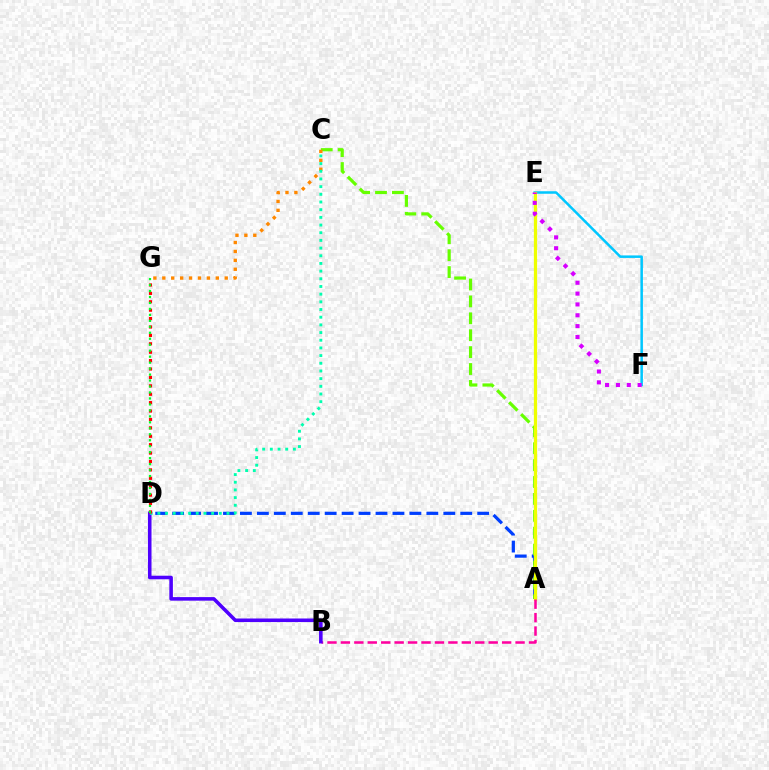{('E', 'F'): [{'color': '#00c7ff', 'line_style': 'solid', 'thickness': 1.81}, {'color': '#d600ff', 'line_style': 'dotted', 'thickness': 2.95}], ('A', 'D'): [{'color': '#003fff', 'line_style': 'dashed', 'thickness': 2.3}], ('A', 'C'): [{'color': '#66ff00', 'line_style': 'dashed', 'thickness': 2.3}], ('C', 'G'): [{'color': '#ff8800', 'line_style': 'dotted', 'thickness': 2.42}], ('A', 'E'): [{'color': '#eeff00', 'line_style': 'solid', 'thickness': 2.34}], ('A', 'B'): [{'color': '#ff00a0', 'line_style': 'dashed', 'thickness': 1.83}], ('B', 'D'): [{'color': '#4f00ff', 'line_style': 'solid', 'thickness': 2.57}], ('C', 'D'): [{'color': '#00ffaf', 'line_style': 'dotted', 'thickness': 2.09}], ('D', 'G'): [{'color': '#ff0000', 'line_style': 'dotted', 'thickness': 2.28}, {'color': '#00ff27', 'line_style': 'dotted', 'thickness': 1.62}]}